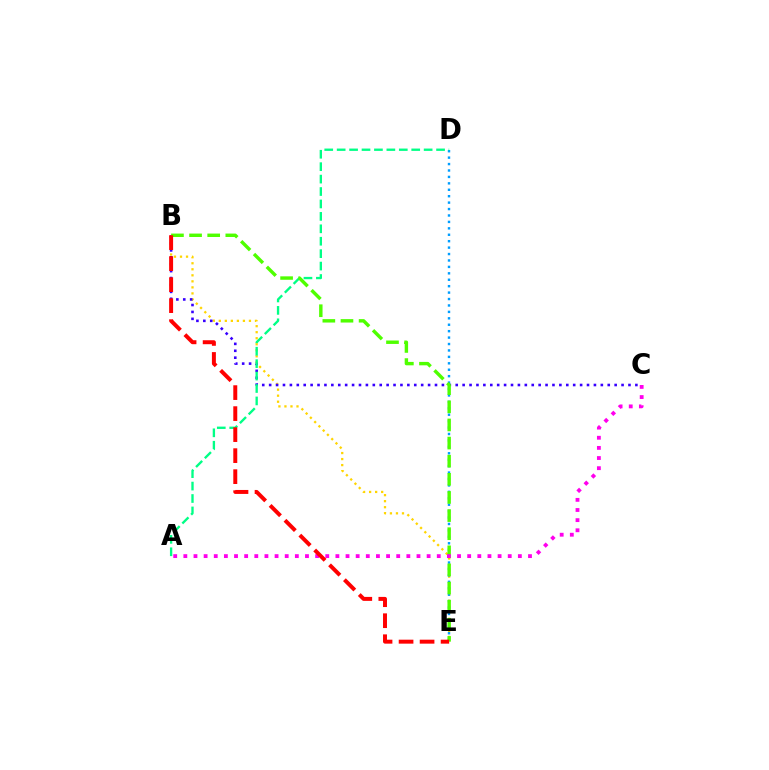{('B', 'E'): [{'color': '#ffd500', 'line_style': 'dotted', 'thickness': 1.64}, {'color': '#4fff00', 'line_style': 'dashed', 'thickness': 2.46}, {'color': '#ff0000', 'line_style': 'dashed', 'thickness': 2.85}], ('D', 'E'): [{'color': '#009eff', 'line_style': 'dotted', 'thickness': 1.75}], ('B', 'C'): [{'color': '#3700ff', 'line_style': 'dotted', 'thickness': 1.88}], ('A', 'D'): [{'color': '#00ff86', 'line_style': 'dashed', 'thickness': 1.69}], ('A', 'C'): [{'color': '#ff00ed', 'line_style': 'dotted', 'thickness': 2.75}]}